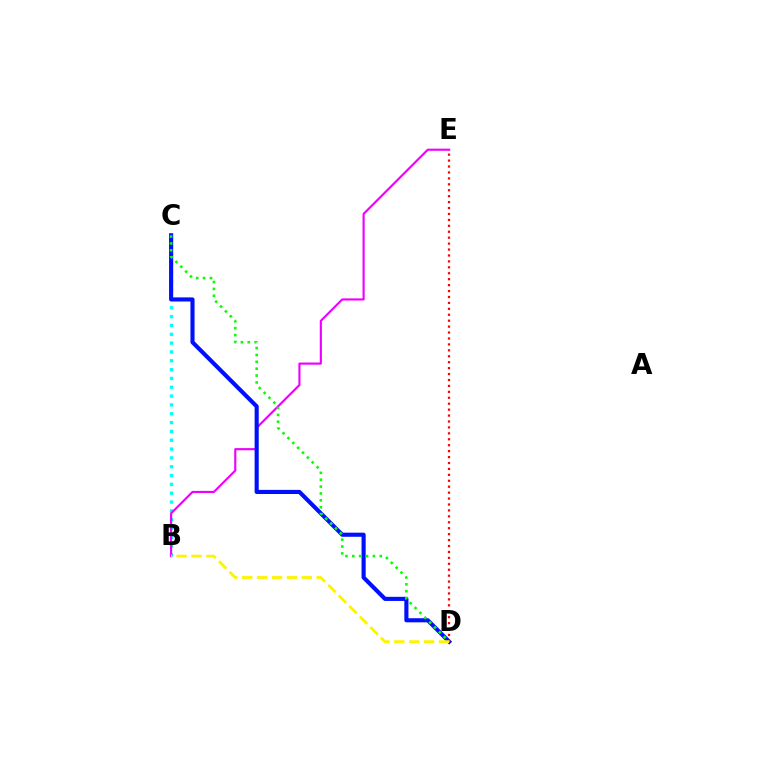{('B', 'C'): [{'color': '#00fff6', 'line_style': 'dotted', 'thickness': 2.4}], ('B', 'E'): [{'color': '#ee00ff', 'line_style': 'solid', 'thickness': 1.54}], ('C', 'D'): [{'color': '#0010ff', 'line_style': 'solid', 'thickness': 2.97}, {'color': '#08ff00', 'line_style': 'dotted', 'thickness': 1.87}], ('D', 'E'): [{'color': '#ff0000', 'line_style': 'dotted', 'thickness': 1.61}], ('B', 'D'): [{'color': '#fcf500', 'line_style': 'dashed', 'thickness': 2.02}]}